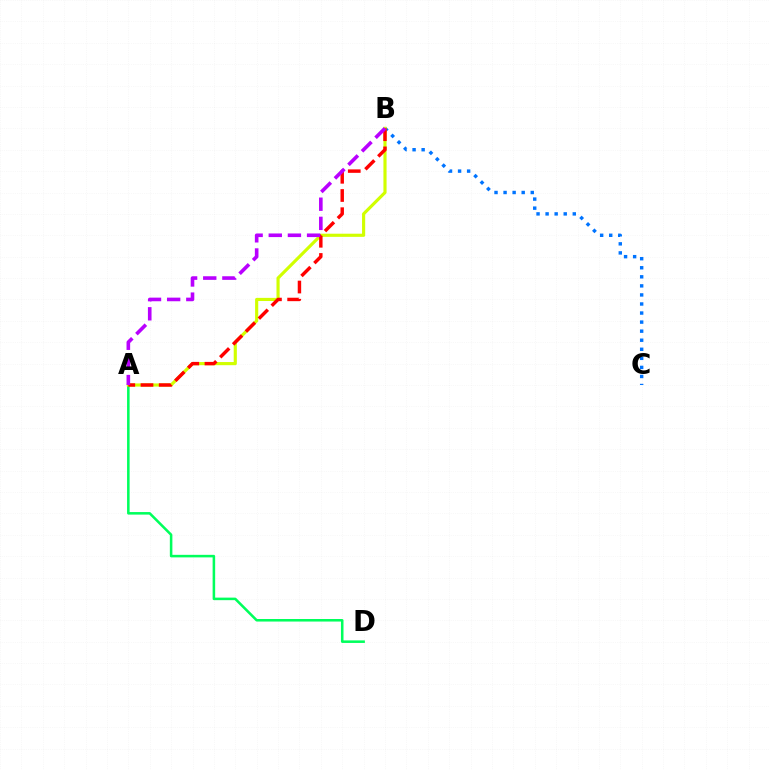{('A', 'D'): [{'color': '#00ff5c', 'line_style': 'solid', 'thickness': 1.83}], ('B', 'C'): [{'color': '#0074ff', 'line_style': 'dotted', 'thickness': 2.46}], ('A', 'B'): [{'color': '#d1ff00', 'line_style': 'solid', 'thickness': 2.27}, {'color': '#ff0000', 'line_style': 'dashed', 'thickness': 2.47}, {'color': '#b900ff', 'line_style': 'dashed', 'thickness': 2.6}]}